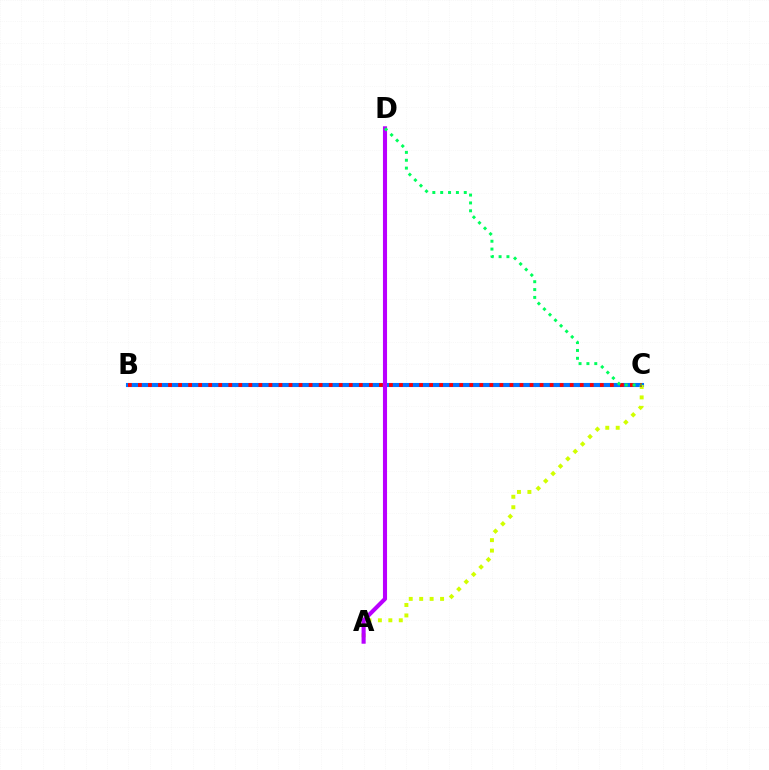{('B', 'C'): [{'color': '#0074ff', 'line_style': 'solid', 'thickness': 2.94}, {'color': '#ff0000', 'line_style': 'dotted', 'thickness': 2.73}], ('A', 'C'): [{'color': '#d1ff00', 'line_style': 'dotted', 'thickness': 2.84}], ('A', 'D'): [{'color': '#b900ff', 'line_style': 'solid', 'thickness': 2.95}], ('C', 'D'): [{'color': '#00ff5c', 'line_style': 'dotted', 'thickness': 2.14}]}